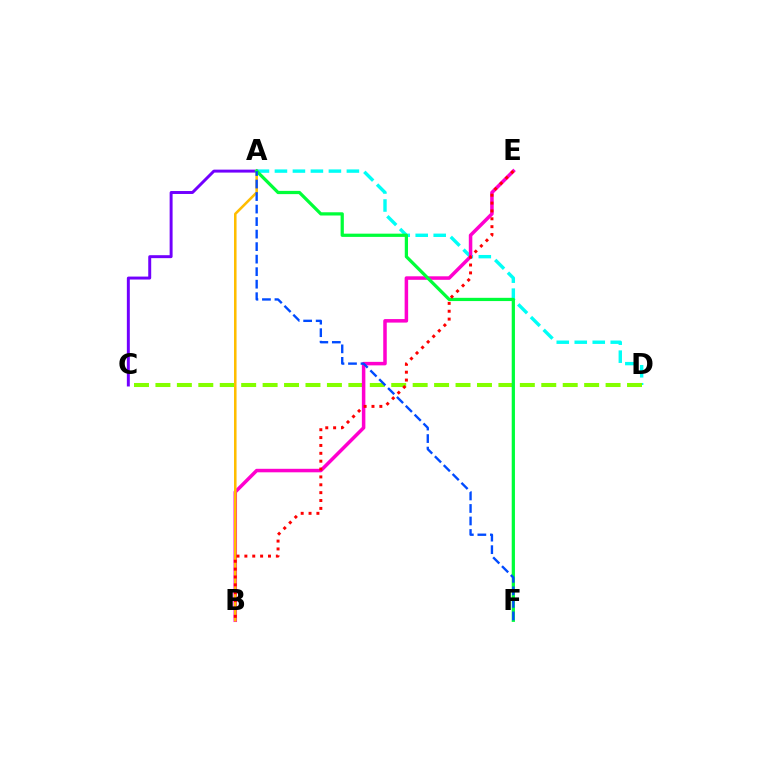{('A', 'D'): [{'color': '#00fff6', 'line_style': 'dashed', 'thickness': 2.44}], ('C', 'D'): [{'color': '#84ff00', 'line_style': 'dashed', 'thickness': 2.91}], ('B', 'E'): [{'color': '#ff00cf', 'line_style': 'solid', 'thickness': 2.53}, {'color': '#ff0000', 'line_style': 'dotted', 'thickness': 2.14}], ('A', 'C'): [{'color': '#7200ff', 'line_style': 'solid', 'thickness': 2.13}], ('A', 'B'): [{'color': '#ffbd00', 'line_style': 'solid', 'thickness': 1.84}], ('A', 'F'): [{'color': '#00ff39', 'line_style': 'solid', 'thickness': 2.33}, {'color': '#004bff', 'line_style': 'dashed', 'thickness': 1.7}]}